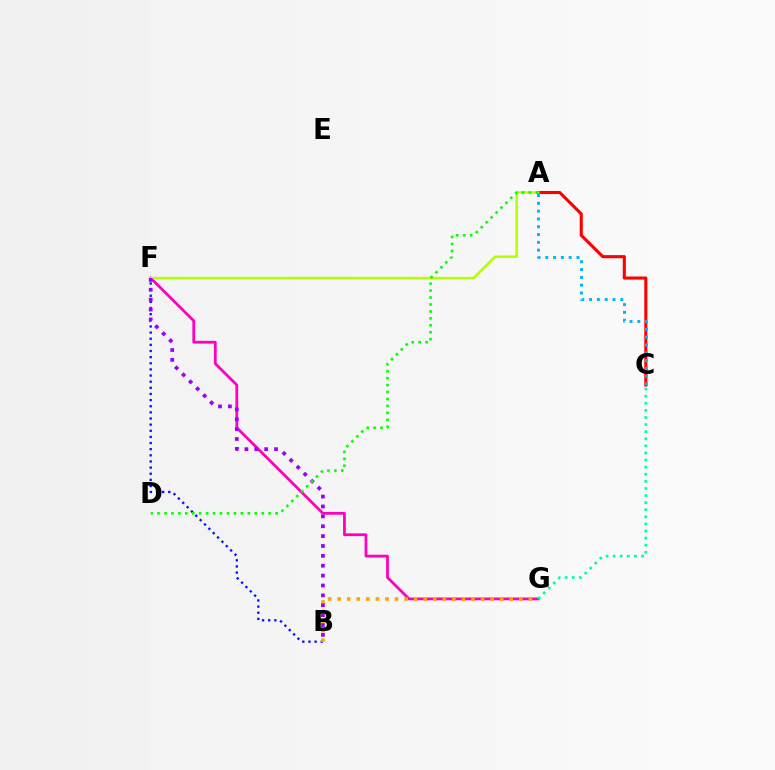{('F', 'G'): [{'color': '#ff00bd', 'line_style': 'solid', 'thickness': 1.99}], ('B', 'F'): [{'color': '#0010ff', 'line_style': 'dotted', 'thickness': 1.67}, {'color': '#9b00ff', 'line_style': 'dotted', 'thickness': 2.68}], ('C', 'G'): [{'color': '#00ff9d', 'line_style': 'dotted', 'thickness': 1.93}], ('A', 'C'): [{'color': '#ff0000', 'line_style': 'solid', 'thickness': 2.22}, {'color': '#00b5ff', 'line_style': 'dotted', 'thickness': 2.12}], ('B', 'G'): [{'color': '#ffa500', 'line_style': 'dotted', 'thickness': 2.6}], ('A', 'F'): [{'color': '#b3ff00', 'line_style': 'solid', 'thickness': 1.77}], ('A', 'D'): [{'color': '#08ff00', 'line_style': 'dotted', 'thickness': 1.89}]}